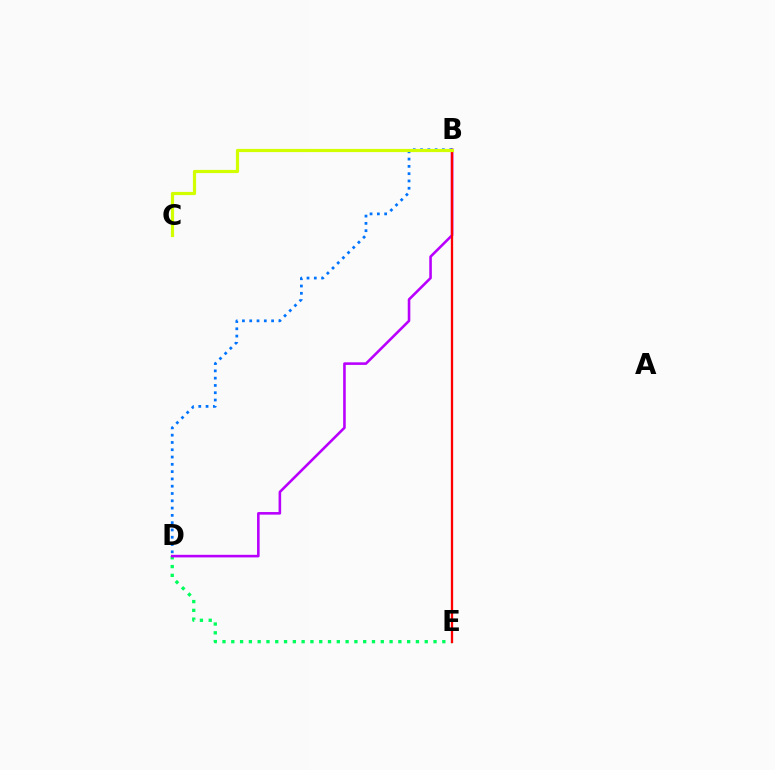{('D', 'E'): [{'color': '#00ff5c', 'line_style': 'dotted', 'thickness': 2.39}], ('B', 'D'): [{'color': '#b900ff', 'line_style': 'solid', 'thickness': 1.87}, {'color': '#0074ff', 'line_style': 'dotted', 'thickness': 1.98}], ('B', 'E'): [{'color': '#ff0000', 'line_style': 'solid', 'thickness': 1.65}], ('B', 'C'): [{'color': '#d1ff00', 'line_style': 'solid', 'thickness': 2.3}]}